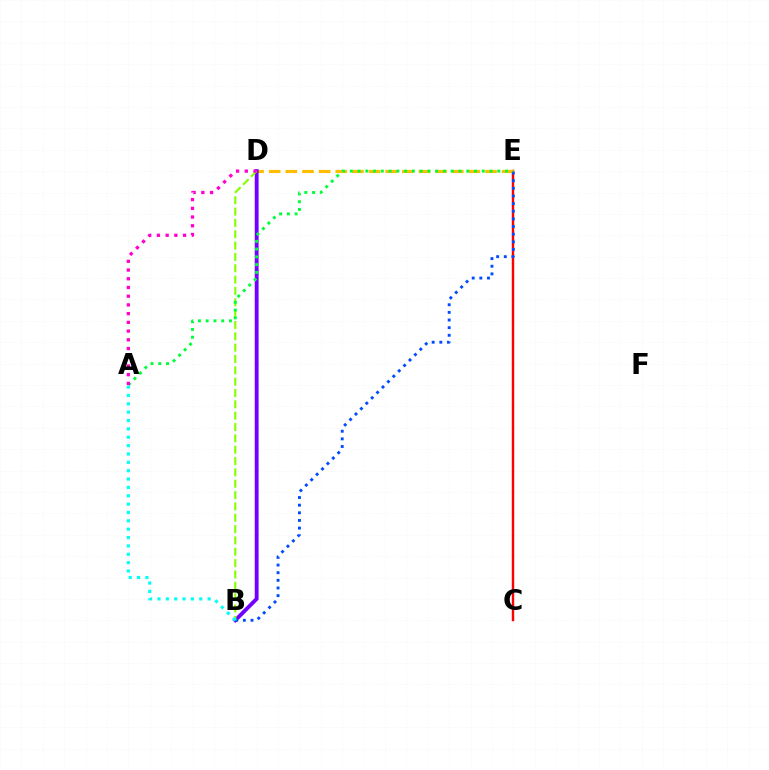{('C', 'E'): [{'color': '#ff0000', 'line_style': 'solid', 'thickness': 1.74}], ('D', 'E'): [{'color': '#ffbd00', 'line_style': 'dashed', 'thickness': 2.26}], ('B', 'D'): [{'color': '#7200ff', 'line_style': 'solid', 'thickness': 2.78}, {'color': '#84ff00', 'line_style': 'dashed', 'thickness': 1.54}], ('B', 'E'): [{'color': '#004bff', 'line_style': 'dotted', 'thickness': 2.08}], ('A', 'E'): [{'color': '#00ff39', 'line_style': 'dotted', 'thickness': 2.11}], ('A', 'D'): [{'color': '#ff00cf', 'line_style': 'dotted', 'thickness': 2.37}], ('A', 'B'): [{'color': '#00fff6', 'line_style': 'dotted', 'thickness': 2.27}]}